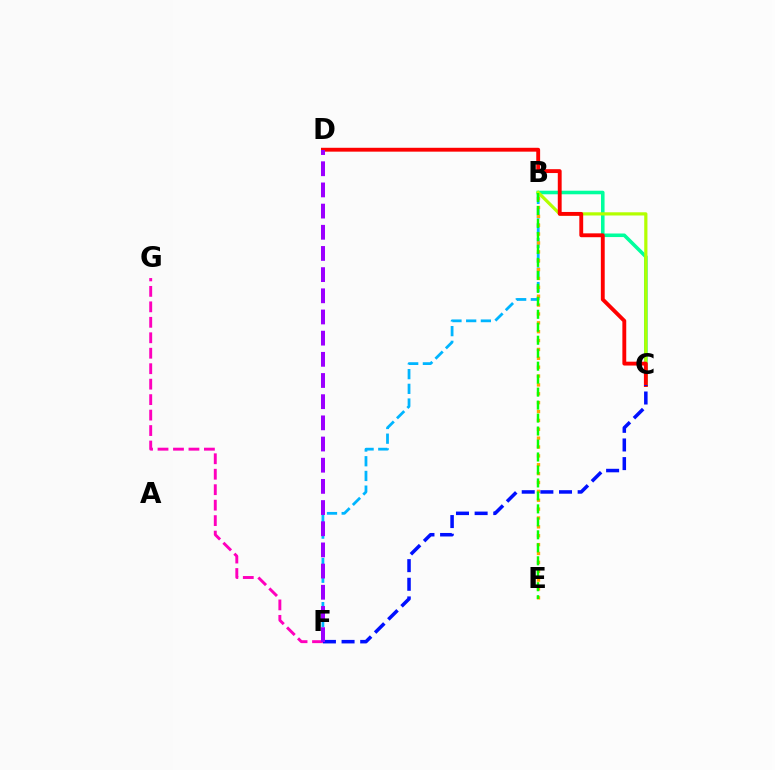{('B', 'F'): [{'color': '#00b5ff', 'line_style': 'dashed', 'thickness': 2.0}], ('B', 'C'): [{'color': '#00ff9d', 'line_style': 'solid', 'thickness': 2.57}, {'color': '#b3ff00', 'line_style': 'solid', 'thickness': 2.31}], ('C', 'D'): [{'color': '#ff0000', 'line_style': 'solid', 'thickness': 2.78}], ('B', 'E'): [{'color': '#ffa500', 'line_style': 'dotted', 'thickness': 2.41}, {'color': '#08ff00', 'line_style': 'dashed', 'thickness': 1.76}], ('C', 'F'): [{'color': '#0010ff', 'line_style': 'dashed', 'thickness': 2.53}], ('F', 'G'): [{'color': '#ff00bd', 'line_style': 'dashed', 'thickness': 2.1}], ('D', 'F'): [{'color': '#9b00ff', 'line_style': 'dashed', 'thickness': 2.88}]}